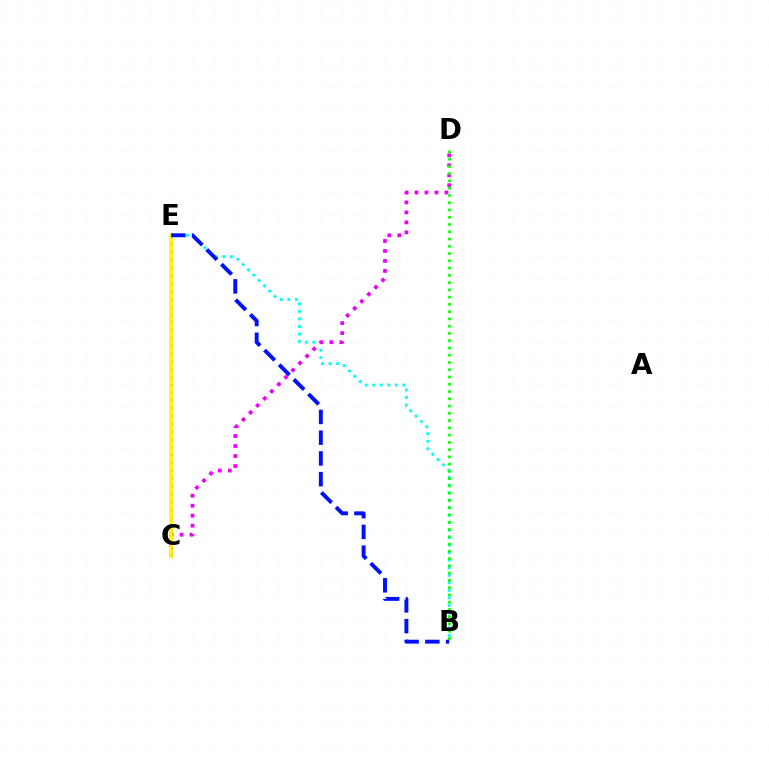{('B', 'E'): [{'color': '#00fff6', 'line_style': 'dotted', 'thickness': 2.04}, {'color': '#0010ff', 'line_style': 'dashed', 'thickness': 2.82}], ('C', 'D'): [{'color': '#ee00ff', 'line_style': 'dotted', 'thickness': 2.71}], ('C', 'E'): [{'color': '#ff0000', 'line_style': 'dotted', 'thickness': 2.12}, {'color': '#fcf500', 'line_style': 'solid', 'thickness': 2.6}], ('B', 'D'): [{'color': '#08ff00', 'line_style': 'dotted', 'thickness': 1.97}]}